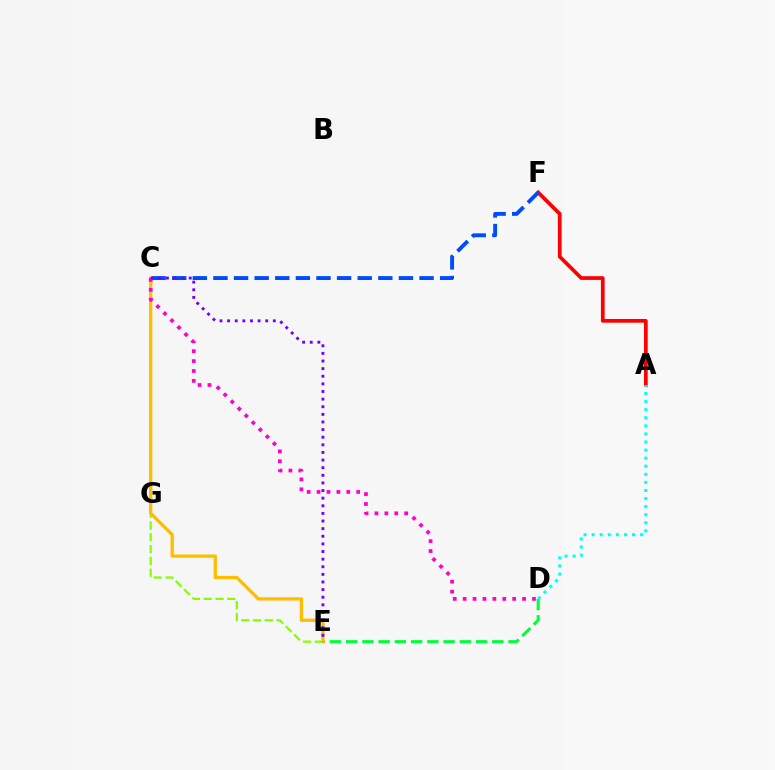{('D', 'E'): [{'color': '#00ff39', 'line_style': 'dashed', 'thickness': 2.21}], ('A', 'F'): [{'color': '#ff0000', 'line_style': 'solid', 'thickness': 2.68}], ('C', 'F'): [{'color': '#004bff', 'line_style': 'dashed', 'thickness': 2.8}], ('C', 'E'): [{'color': '#84ff00', 'line_style': 'dashed', 'thickness': 1.6}, {'color': '#ffbd00', 'line_style': 'solid', 'thickness': 2.37}, {'color': '#7200ff', 'line_style': 'dotted', 'thickness': 2.07}], ('C', 'D'): [{'color': '#ff00cf', 'line_style': 'dotted', 'thickness': 2.69}], ('A', 'D'): [{'color': '#00fff6', 'line_style': 'dotted', 'thickness': 2.19}]}